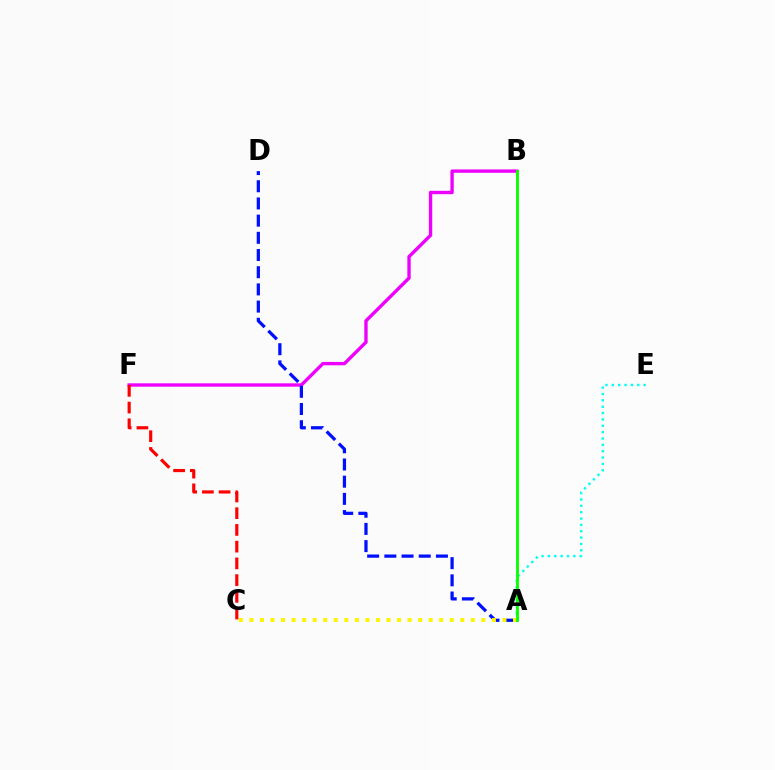{('A', 'E'): [{'color': '#00fff6', 'line_style': 'dotted', 'thickness': 1.73}], ('B', 'F'): [{'color': '#ee00ff', 'line_style': 'solid', 'thickness': 2.42}], ('A', 'D'): [{'color': '#0010ff', 'line_style': 'dashed', 'thickness': 2.34}], ('A', 'C'): [{'color': '#fcf500', 'line_style': 'dotted', 'thickness': 2.86}], ('C', 'F'): [{'color': '#ff0000', 'line_style': 'dashed', 'thickness': 2.27}], ('A', 'B'): [{'color': '#08ff00', 'line_style': 'solid', 'thickness': 2.04}]}